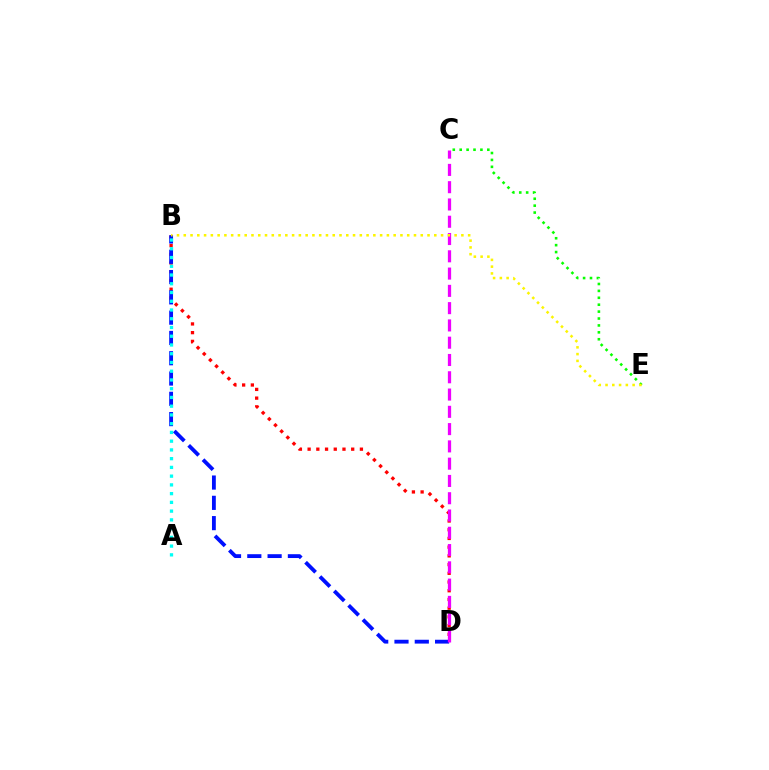{('B', 'D'): [{'color': '#ff0000', 'line_style': 'dotted', 'thickness': 2.37}, {'color': '#0010ff', 'line_style': 'dashed', 'thickness': 2.76}], ('C', 'D'): [{'color': '#ee00ff', 'line_style': 'dashed', 'thickness': 2.35}], ('A', 'B'): [{'color': '#00fff6', 'line_style': 'dotted', 'thickness': 2.38}], ('C', 'E'): [{'color': '#08ff00', 'line_style': 'dotted', 'thickness': 1.88}], ('B', 'E'): [{'color': '#fcf500', 'line_style': 'dotted', 'thickness': 1.84}]}